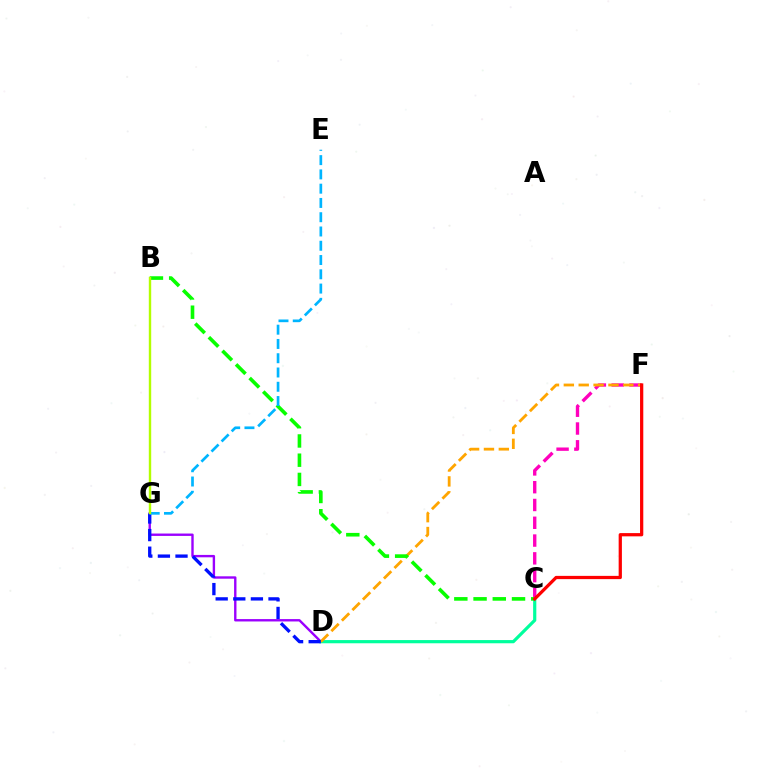{('D', 'G'): [{'color': '#9b00ff', 'line_style': 'solid', 'thickness': 1.72}, {'color': '#0010ff', 'line_style': 'dashed', 'thickness': 2.39}], ('C', 'F'): [{'color': '#ff00bd', 'line_style': 'dashed', 'thickness': 2.42}, {'color': '#ff0000', 'line_style': 'solid', 'thickness': 2.34}], ('C', 'D'): [{'color': '#00ff9d', 'line_style': 'solid', 'thickness': 2.3}], ('D', 'F'): [{'color': '#ffa500', 'line_style': 'dashed', 'thickness': 2.02}], ('B', 'C'): [{'color': '#08ff00', 'line_style': 'dashed', 'thickness': 2.61}], ('E', 'G'): [{'color': '#00b5ff', 'line_style': 'dashed', 'thickness': 1.94}], ('B', 'G'): [{'color': '#b3ff00', 'line_style': 'solid', 'thickness': 1.73}]}